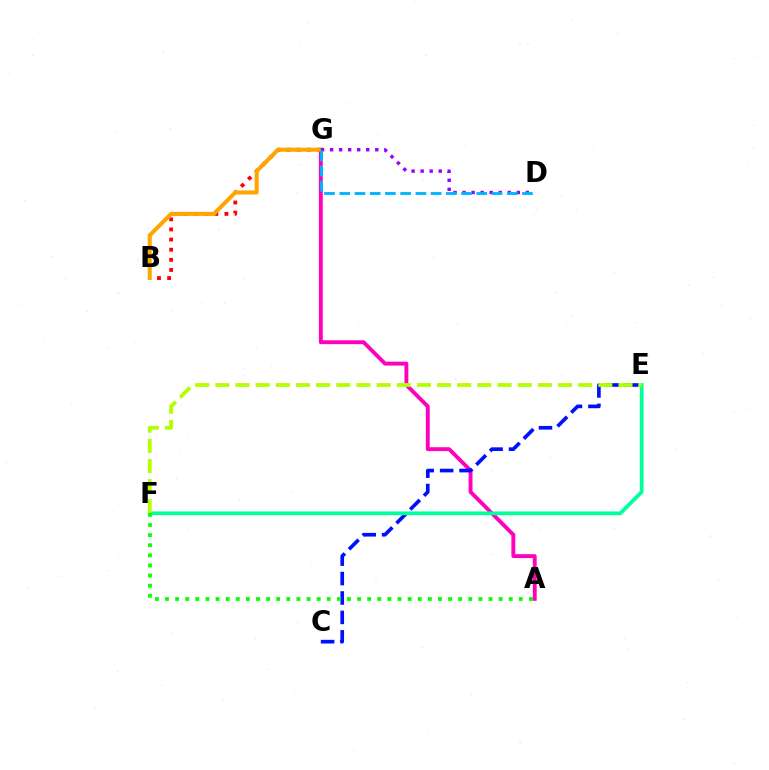{('A', 'G'): [{'color': '#ff00bd', 'line_style': 'solid', 'thickness': 2.8}], ('B', 'G'): [{'color': '#ff0000', 'line_style': 'dotted', 'thickness': 2.75}, {'color': '#ffa500', 'line_style': 'solid', 'thickness': 2.92}], ('C', 'E'): [{'color': '#0010ff', 'line_style': 'dashed', 'thickness': 2.64}], ('E', 'F'): [{'color': '#00ff9d', 'line_style': 'solid', 'thickness': 2.71}, {'color': '#b3ff00', 'line_style': 'dashed', 'thickness': 2.74}], ('D', 'G'): [{'color': '#9b00ff', 'line_style': 'dotted', 'thickness': 2.46}, {'color': '#00b5ff', 'line_style': 'dashed', 'thickness': 2.07}], ('A', 'F'): [{'color': '#08ff00', 'line_style': 'dotted', 'thickness': 2.75}]}